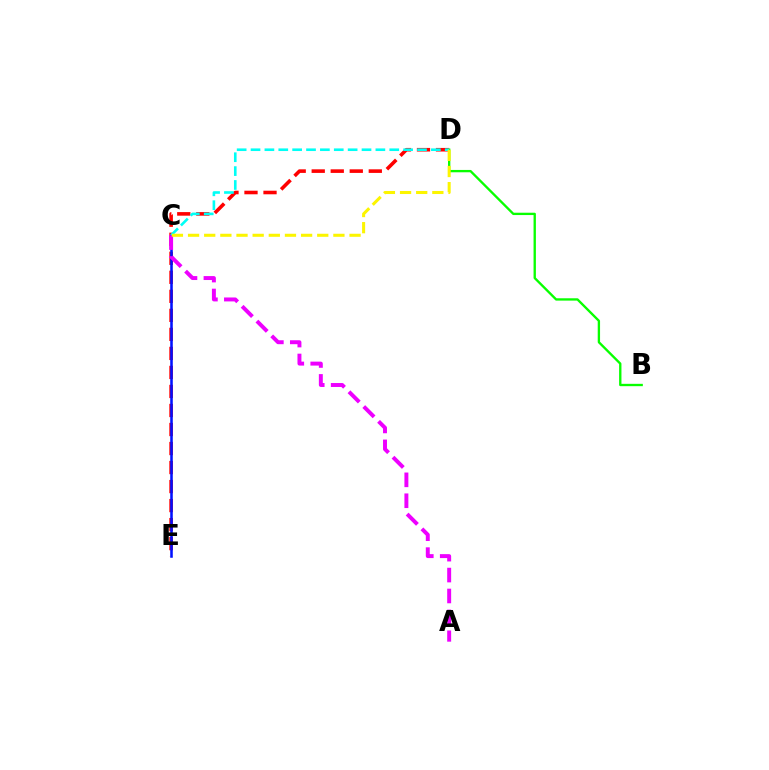{('D', 'E'): [{'color': '#ff0000', 'line_style': 'dashed', 'thickness': 2.58}], ('B', 'D'): [{'color': '#08ff00', 'line_style': 'solid', 'thickness': 1.69}], ('C', 'E'): [{'color': '#0010ff', 'line_style': 'solid', 'thickness': 1.84}], ('C', 'D'): [{'color': '#00fff6', 'line_style': 'dashed', 'thickness': 1.88}, {'color': '#fcf500', 'line_style': 'dashed', 'thickness': 2.19}], ('A', 'C'): [{'color': '#ee00ff', 'line_style': 'dashed', 'thickness': 2.84}]}